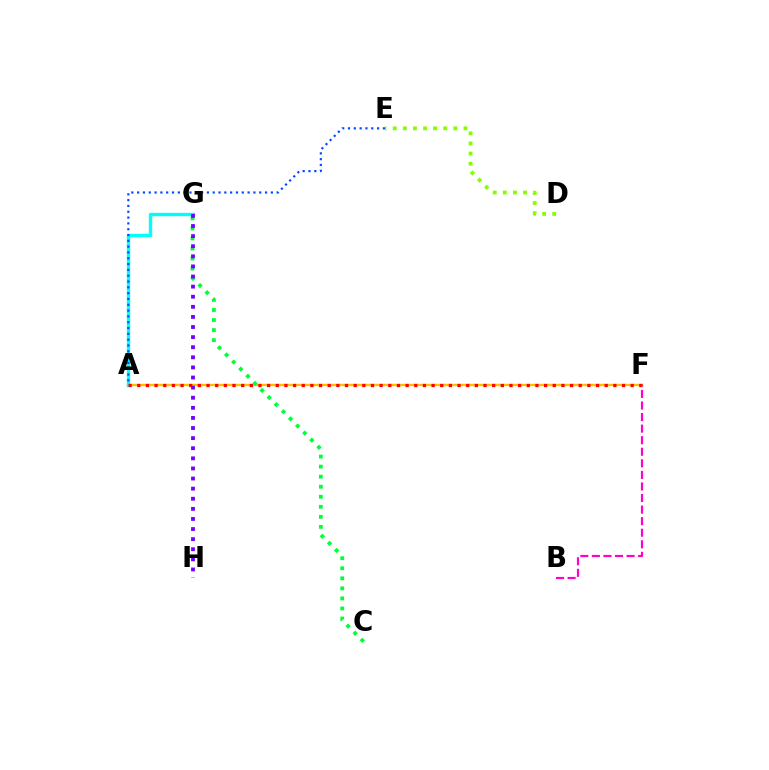{('A', 'F'): [{'color': '#ffbd00', 'line_style': 'solid', 'thickness': 1.7}, {'color': '#ff0000', 'line_style': 'dotted', 'thickness': 2.35}], ('A', 'G'): [{'color': '#00fff6', 'line_style': 'solid', 'thickness': 2.43}], ('D', 'E'): [{'color': '#84ff00', 'line_style': 'dotted', 'thickness': 2.75}], ('C', 'G'): [{'color': '#00ff39', 'line_style': 'dotted', 'thickness': 2.73}], ('B', 'F'): [{'color': '#ff00cf', 'line_style': 'dashed', 'thickness': 1.57}], ('G', 'H'): [{'color': '#7200ff', 'line_style': 'dotted', 'thickness': 2.74}], ('A', 'E'): [{'color': '#004bff', 'line_style': 'dotted', 'thickness': 1.58}]}